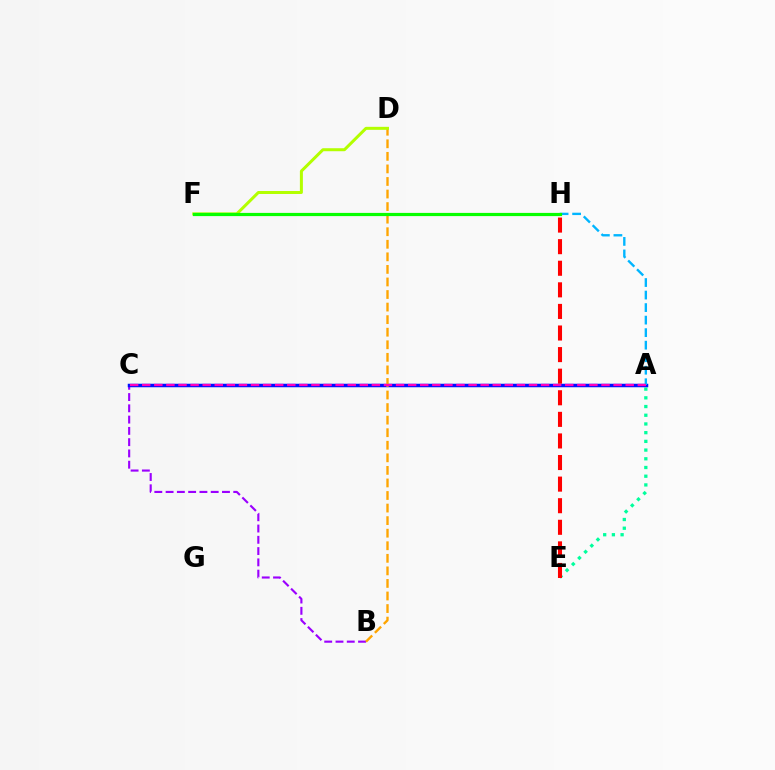{('A', 'E'): [{'color': '#00ff9d', 'line_style': 'dotted', 'thickness': 2.37}], ('B', 'C'): [{'color': '#9b00ff', 'line_style': 'dashed', 'thickness': 1.53}], ('A', 'C'): [{'color': '#0010ff', 'line_style': 'solid', 'thickness': 2.52}, {'color': '#ff00bd', 'line_style': 'dashed', 'thickness': 1.64}], ('B', 'D'): [{'color': '#ffa500', 'line_style': 'dashed', 'thickness': 1.71}], ('E', 'H'): [{'color': '#ff0000', 'line_style': 'dashed', 'thickness': 2.93}], ('A', 'H'): [{'color': '#00b5ff', 'line_style': 'dashed', 'thickness': 1.7}], ('D', 'F'): [{'color': '#b3ff00', 'line_style': 'solid', 'thickness': 2.16}], ('F', 'H'): [{'color': '#08ff00', 'line_style': 'solid', 'thickness': 2.3}]}